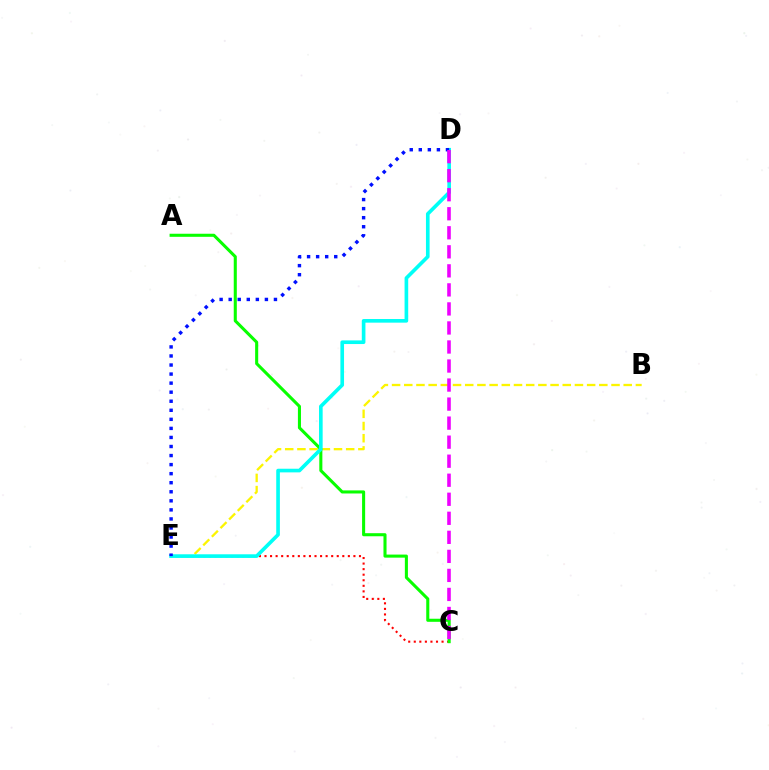{('C', 'E'): [{'color': '#ff0000', 'line_style': 'dotted', 'thickness': 1.51}], ('B', 'E'): [{'color': '#fcf500', 'line_style': 'dashed', 'thickness': 1.66}], ('A', 'C'): [{'color': '#08ff00', 'line_style': 'solid', 'thickness': 2.21}], ('D', 'E'): [{'color': '#00fff6', 'line_style': 'solid', 'thickness': 2.62}, {'color': '#0010ff', 'line_style': 'dotted', 'thickness': 2.46}], ('C', 'D'): [{'color': '#ee00ff', 'line_style': 'dashed', 'thickness': 2.59}]}